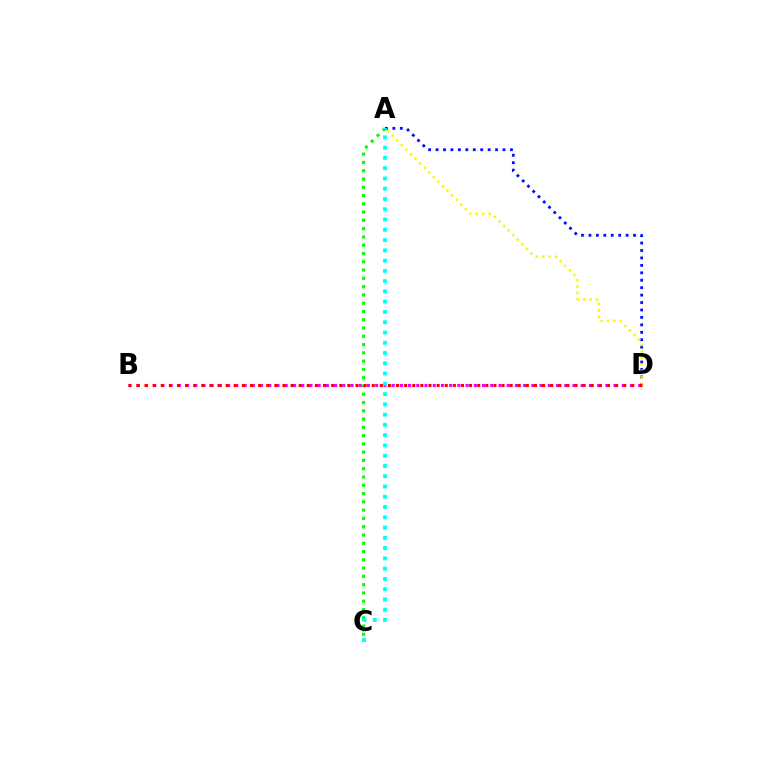{('A', 'D'): [{'color': '#0010ff', 'line_style': 'dotted', 'thickness': 2.02}, {'color': '#fcf500', 'line_style': 'dotted', 'thickness': 1.76}], ('A', 'C'): [{'color': '#08ff00', 'line_style': 'dotted', 'thickness': 2.25}, {'color': '#00fff6', 'line_style': 'dotted', 'thickness': 2.79}], ('B', 'D'): [{'color': '#ee00ff', 'line_style': 'dotted', 'thickness': 2.23}, {'color': '#ff0000', 'line_style': 'dotted', 'thickness': 2.2}]}